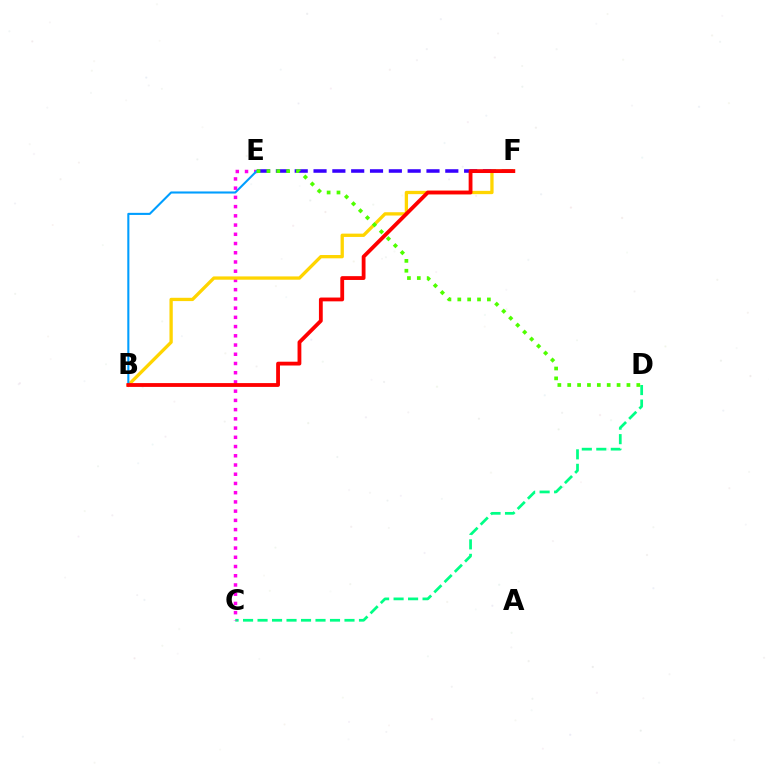{('C', 'D'): [{'color': '#00ff86', 'line_style': 'dashed', 'thickness': 1.97}], ('C', 'E'): [{'color': '#ff00ed', 'line_style': 'dotted', 'thickness': 2.51}], ('E', 'F'): [{'color': '#3700ff', 'line_style': 'dashed', 'thickness': 2.56}], ('B', 'F'): [{'color': '#ffd500', 'line_style': 'solid', 'thickness': 2.38}, {'color': '#ff0000', 'line_style': 'solid', 'thickness': 2.74}], ('B', 'E'): [{'color': '#009eff', 'line_style': 'solid', 'thickness': 1.51}], ('D', 'E'): [{'color': '#4fff00', 'line_style': 'dotted', 'thickness': 2.68}]}